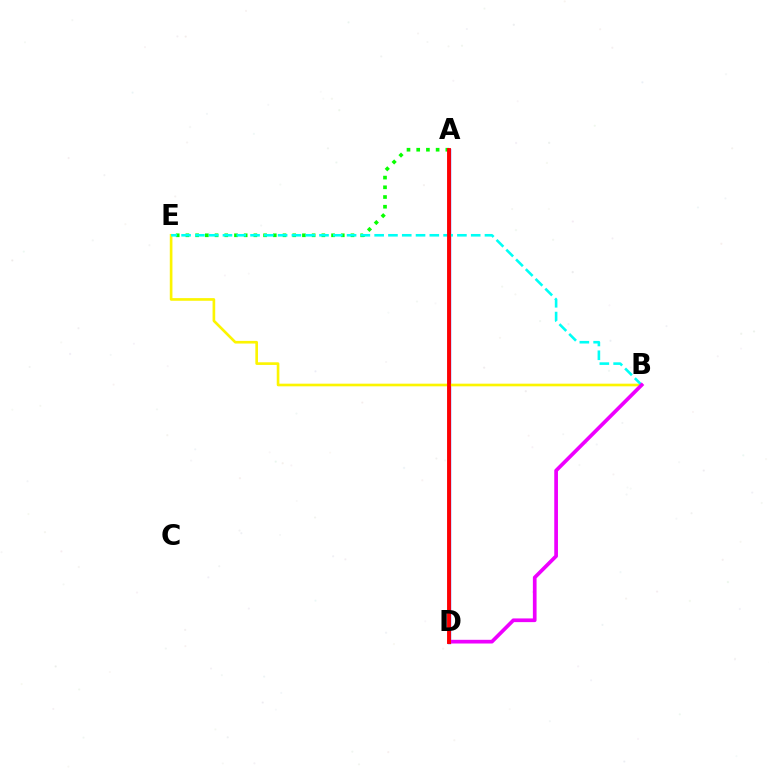{('A', 'D'): [{'color': '#0010ff', 'line_style': 'solid', 'thickness': 2.38}, {'color': '#ff0000', 'line_style': 'solid', 'thickness': 2.79}], ('B', 'E'): [{'color': '#fcf500', 'line_style': 'solid', 'thickness': 1.9}, {'color': '#00fff6', 'line_style': 'dashed', 'thickness': 1.87}], ('A', 'E'): [{'color': '#08ff00', 'line_style': 'dotted', 'thickness': 2.64}], ('B', 'D'): [{'color': '#ee00ff', 'line_style': 'solid', 'thickness': 2.66}]}